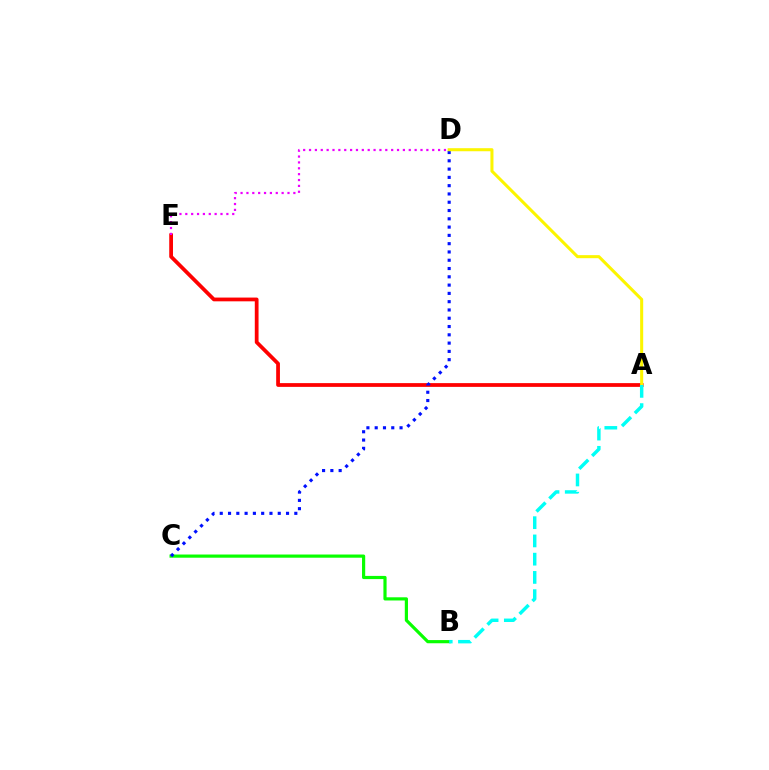{('A', 'E'): [{'color': '#ff0000', 'line_style': 'solid', 'thickness': 2.71}], ('B', 'C'): [{'color': '#08ff00', 'line_style': 'solid', 'thickness': 2.29}], ('C', 'D'): [{'color': '#0010ff', 'line_style': 'dotted', 'thickness': 2.25}], ('D', 'E'): [{'color': '#ee00ff', 'line_style': 'dotted', 'thickness': 1.59}], ('A', 'D'): [{'color': '#fcf500', 'line_style': 'solid', 'thickness': 2.2}], ('A', 'B'): [{'color': '#00fff6', 'line_style': 'dashed', 'thickness': 2.48}]}